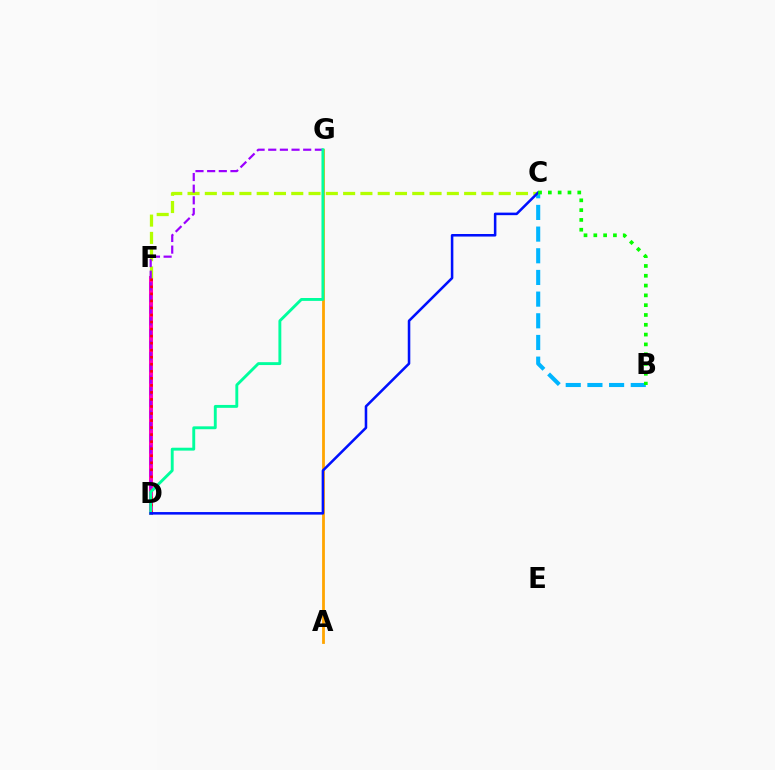{('A', 'G'): [{'color': '#ffa500', 'line_style': 'solid', 'thickness': 2.01}], ('B', 'C'): [{'color': '#00b5ff', 'line_style': 'dashed', 'thickness': 2.94}, {'color': '#08ff00', 'line_style': 'dotted', 'thickness': 2.66}], ('D', 'F'): [{'color': '#ff00bd', 'line_style': 'solid', 'thickness': 2.9}, {'color': '#ff0000', 'line_style': 'dotted', 'thickness': 1.91}], ('C', 'F'): [{'color': '#b3ff00', 'line_style': 'dashed', 'thickness': 2.35}], ('D', 'G'): [{'color': '#9b00ff', 'line_style': 'dashed', 'thickness': 1.58}, {'color': '#00ff9d', 'line_style': 'solid', 'thickness': 2.08}], ('C', 'D'): [{'color': '#0010ff', 'line_style': 'solid', 'thickness': 1.83}]}